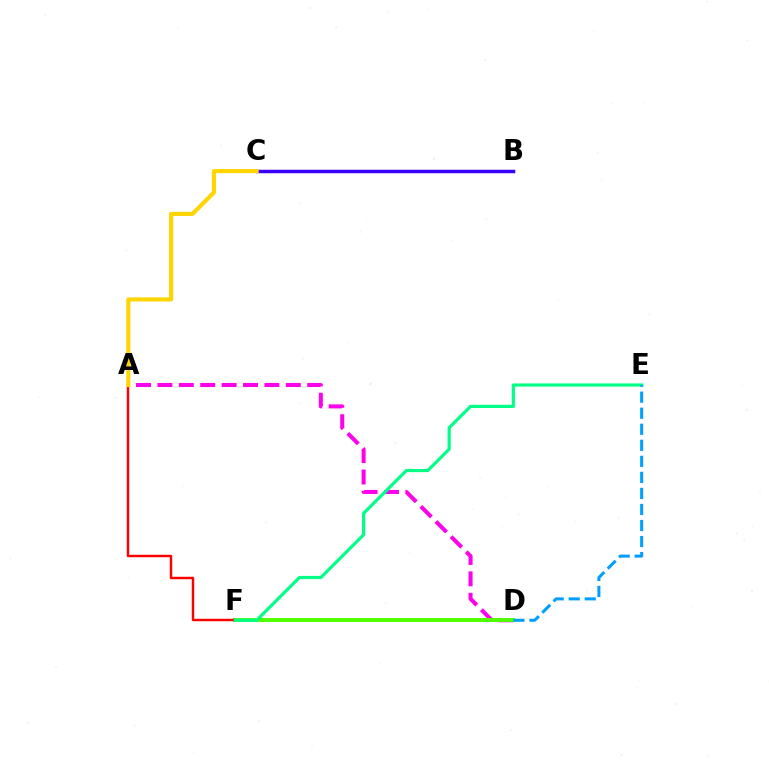{('A', 'D'): [{'color': '#ff00ed', 'line_style': 'dashed', 'thickness': 2.91}], ('D', 'F'): [{'color': '#4fff00', 'line_style': 'solid', 'thickness': 2.82}], ('A', 'F'): [{'color': '#ff0000', 'line_style': 'solid', 'thickness': 1.76}], ('B', 'C'): [{'color': '#3700ff', 'line_style': 'solid', 'thickness': 2.49}], ('A', 'C'): [{'color': '#ffd500', 'line_style': 'solid', 'thickness': 2.95}], ('E', 'F'): [{'color': '#00ff86', 'line_style': 'solid', 'thickness': 2.29}], ('D', 'E'): [{'color': '#009eff', 'line_style': 'dashed', 'thickness': 2.18}]}